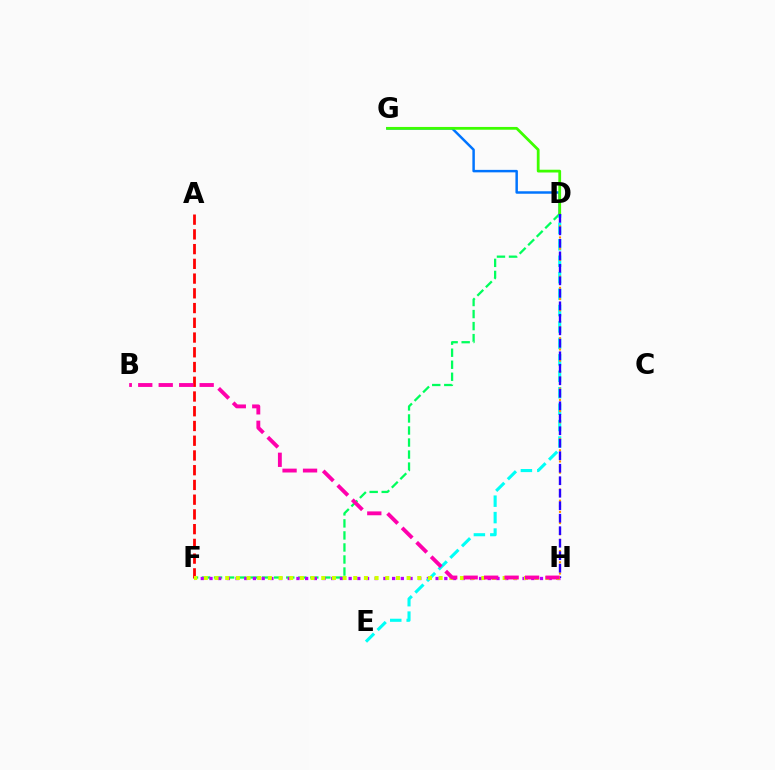{('D', 'F'): [{'color': '#00ff5c', 'line_style': 'dashed', 'thickness': 1.63}], ('F', 'H'): [{'color': '#b900ff', 'line_style': 'dotted', 'thickness': 2.36}, {'color': '#d1ff00', 'line_style': 'dotted', 'thickness': 2.9}], ('D', 'E'): [{'color': '#00fff6', 'line_style': 'dashed', 'thickness': 2.23}], ('D', 'G'): [{'color': '#0074ff', 'line_style': 'solid', 'thickness': 1.78}, {'color': '#3dff00', 'line_style': 'solid', 'thickness': 2.0}], ('D', 'H'): [{'color': '#ff9400', 'line_style': 'dotted', 'thickness': 1.52}, {'color': '#2500ff', 'line_style': 'dashed', 'thickness': 1.7}], ('A', 'F'): [{'color': '#ff0000', 'line_style': 'dashed', 'thickness': 2.0}], ('B', 'H'): [{'color': '#ff00ac', 'line_style': 'dashed', 'thickness': 2.78}]}